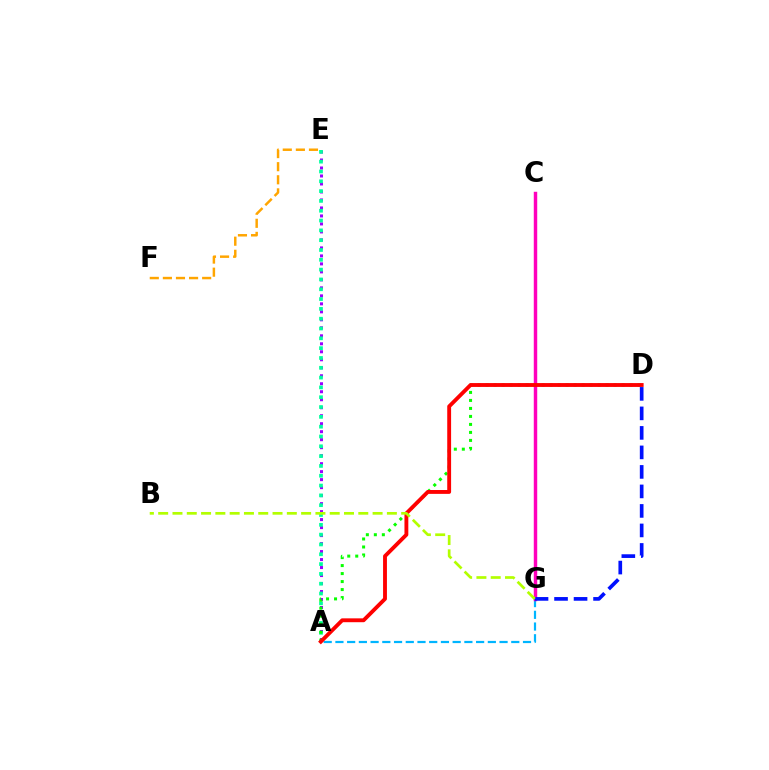{('A', 'E'): [{'color': '#9b00ff', 'line_style': 'dotted', 'thickness': 2.17}, {'color': '#00ff9d', 'line_style': 'dotted', 'thickness': 2.67}], ('A', 'G'): [{'color': '#00b5ff', 'line_style': 'dashed', 'thickness': 1.59}], ('C', 'G'): [{'color': '#ff00bd', 'line_style': 'solid', 'thickness': 2.48}], ('A', 'D'): [{'color': '#08ff00', 'line_style': 'dotted', 'thickness': 2.17}, {'color': '#ff0000', 'line_style': 'solid', 'thickness': 2.78}], ('D', 'G'): [{'color': '#0010ff', 'line_style': 'dashed', 'thickness': 2.65}], ('B', 'G'): [{'color': '#b3ff00', 'line_style': 'dashed', 'thickness': 1.94}], ('E', 'F'): [{'color': '#ffa500', 'line_style': 'dashed', 'thickness': 1.78}]}